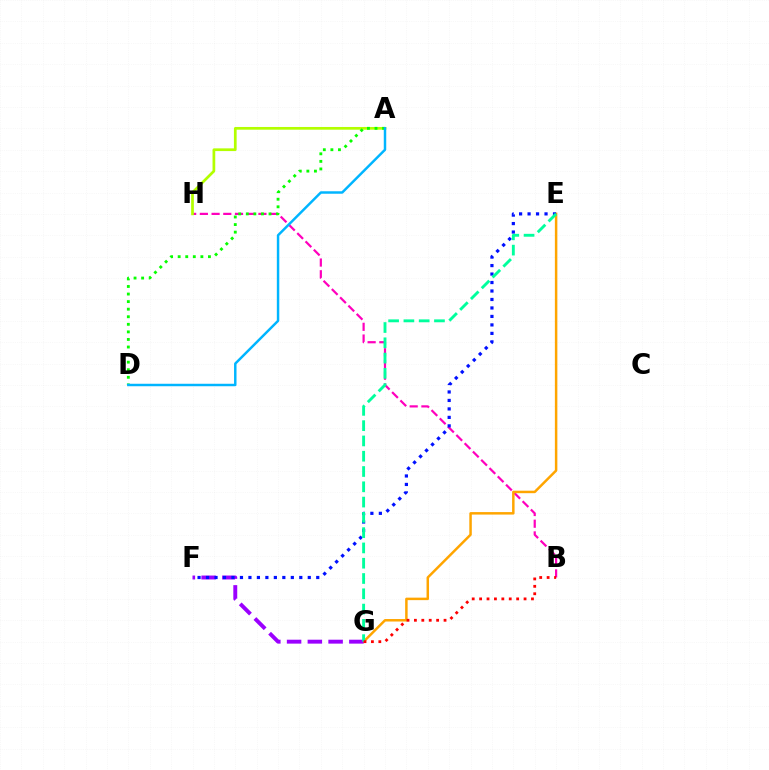{('B', 'H'): [{'color': '#ff00bd', 'line_style': 'dashed', 'thickness': 1.59}], ('A', 'H'): [{'color': '#b3ff00', 'line_style': 'solid', 'thickness': 1.96}], ('E', 'G'): [{'color': '#ffa500', 'line_style': 'solid', 'thickness': 1.79}, {'color': '#00ff9d', 'line_style': 'dashed', 'thickness': 2.08}], ('F', 'G'): [{'color': '#9b00ff', 'line_style': 'dashed', 'thickness': 2.82}], ('E', 'F'): [{'color': '#0010ff', 'line_style': 'dotted', 'thickness': 2.3}], ('A', 'D'): [{'color': '#08ff00', 'line_style': 'dotted', 'thickness': 2.06}, {'color': '#00b5ff', 'line_style': 'solid', 'thickness': 1.78}], ('B', 'G'): [{'color': '#ff0000', 'line_style': 'dotted', 'thickness': 2.01}]}